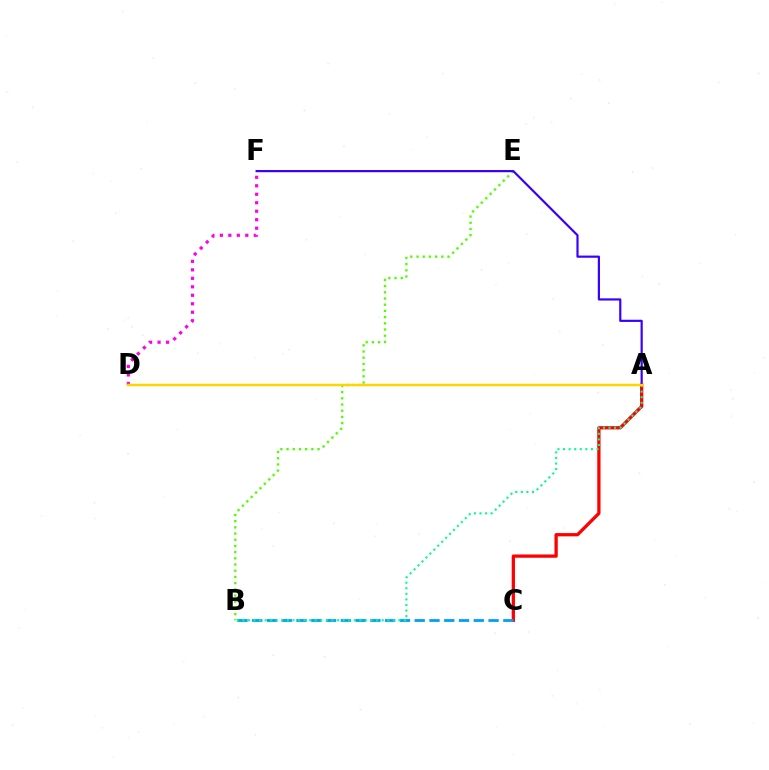{('A', 'C'): [{'color': '#ff0000', 'line_style': 'solid', 'thickness': 2.35}], ('B', 'C'): [{'color': '#009eff', 'line_style': 'dashed', 'thickness': 2.01}], ('D', 'F'): [{'color': '#ff00ed', 'line_style': 'dotted', 'thickness': 2.3}], ('B', 'E'): [{'color': '#4fff00', 'line_style': 'dotted', 'thickness': 1.68}], ('A', 'F'): [{'color': '#3700ff', 'line_style': 'solid', 'thickness': 1.57}], ('A', 'B'): [{'color': '#00ff86', 'line_style': 'dotted', 'thickness': 1.51}], ('A', 'D'): [{'color': '#ffd500', 'line_style': 'solid', 'thickness': 1.79}]}